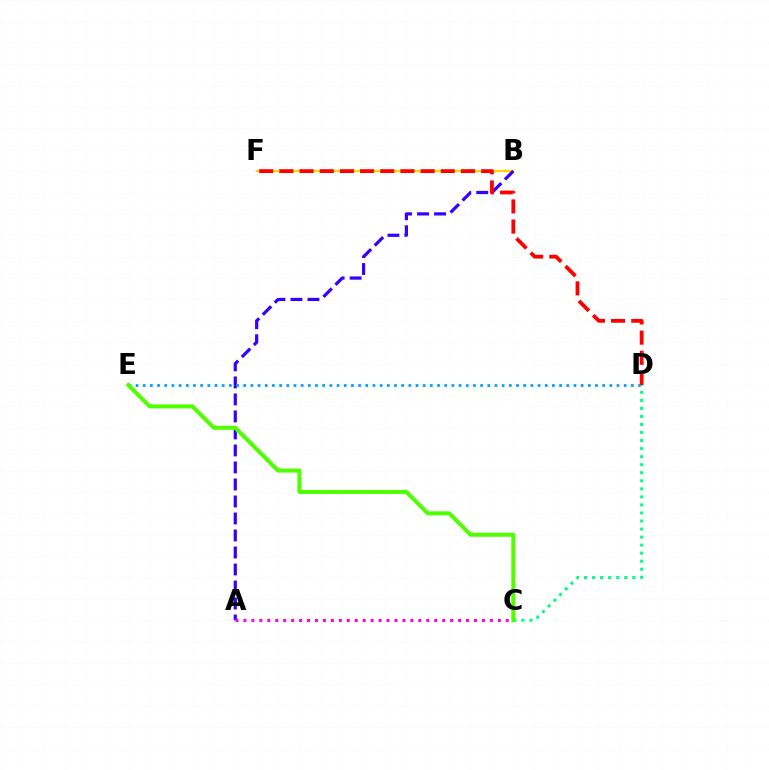{('B', 'F'): [{'color': '#ffd500', 'line_style': 'solid', 'thickness': 1.69}], ('A', 'B'): [{'color': '#3700ff', 'line_style': 'dashed', 'thickness': 2.31}], ('D', 'E'): [{'color': '#009eff', 'line_style': 'dotted', 'thickness': 1.95}], ('C', 'D'): [{'color': '#00ff86', 'line_style': 'dotted', 'thickness': 2.18}], ('A', 'C'): [{'color': '#ff00ed', 'line_style': 'dotted', 'thickness': 2.16}], ('D', 'F'): [{'color': '#ff0000', 'line_style': 'dashed', 'thickness': 2.74}], ('C', 'E'): [{'color': '#4fff00', 'line_style': 'solid', 'thickness': 2.9}]}